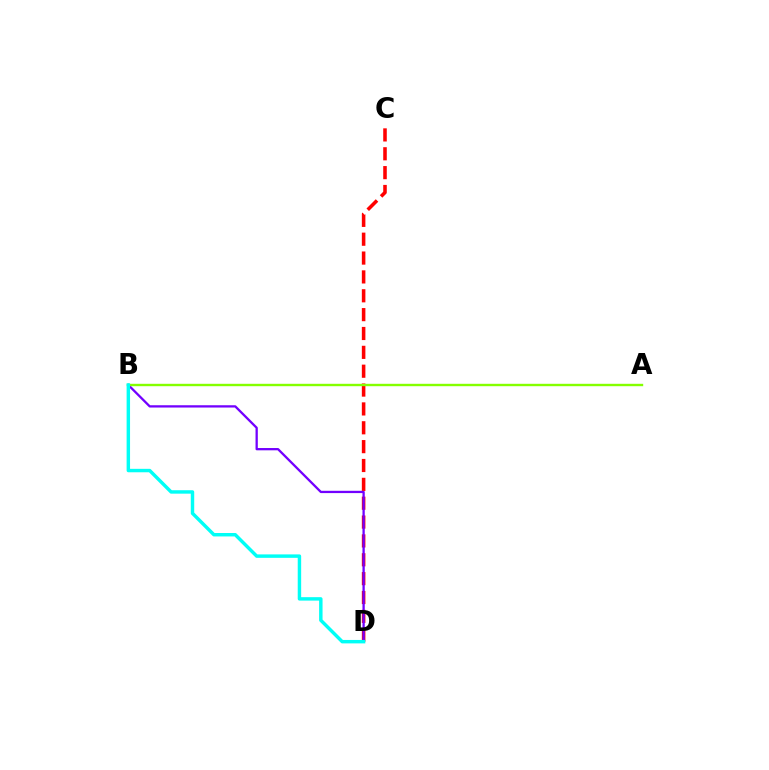{('C', 'D'): [{'color': '#ff0000', 'line_style': 'dashed', 'thickness': 2.56}], ('B', 'D'): [{'color': '#7200ff', 'line_style': 'solid', 'thickness': 1.65}, {'color': '#00fff6', 'line_style': 'solid', 'thickness': 2.48}], ('A', 'B'): [{'color': '#84ff00', 'line_style': 'solid', 'thickness': 1.72}]}